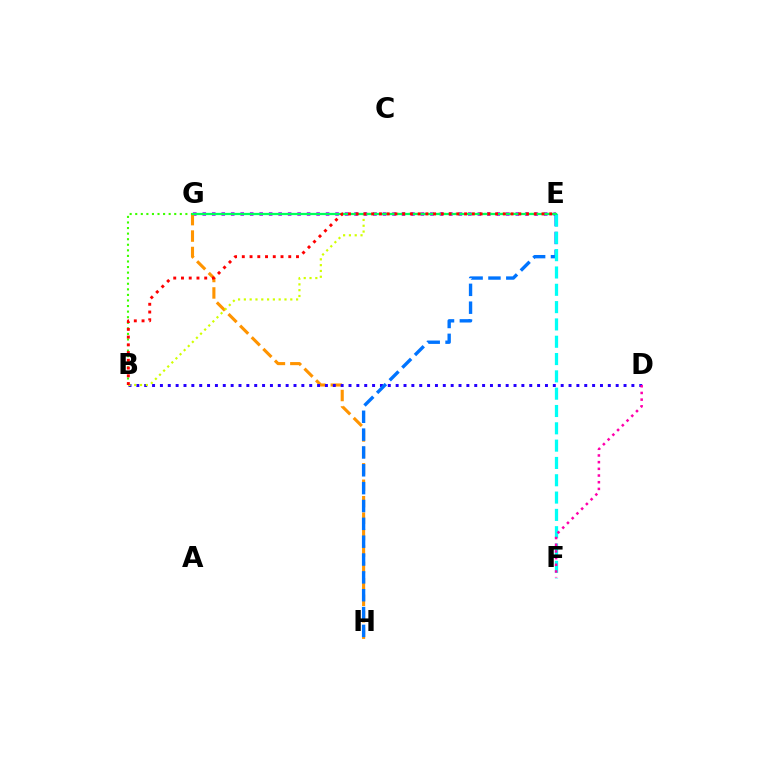{('E', 'G'): [{'color': '#b900ff', 'line_style': 'dotted', 'thickness': 2.58}, {'color': '#00ff5c', 'line_style': 'solid', 'thickness': 1.62}], ('G', 'H'): [{'color': '#ff9400', 'line_style': 'dashed', 'thickness': 2.23}], ('B', 'D'): [{'color': '#2500ff', 'line_style': 'dotted', 'thickness': 2.14}], ('B', 'G'): [{'color': '#3dff00', 'line_style': 'dotted', 'thickness': 1.51}], ('E', 'H'): [{'color': '#0074ff', 'line_style': 'dashed', 'thickness': 2.42}], ('B', 'E'): [{'color': '#d1ff00', 'line_style': 'dotted', 'thickness': 1.58}, {'color': '#ff0000', 'line_style': 'dotted', 'thickness': 2.1}], ('E', 'F'): [{'color': '#00fff6', 'line_style': 'dashed', 'thickness': 2.35}], ('D', 'F'): [{'color': '#ff00ac', 'line_style': 'dotted', 'thickness': 1.82}]}